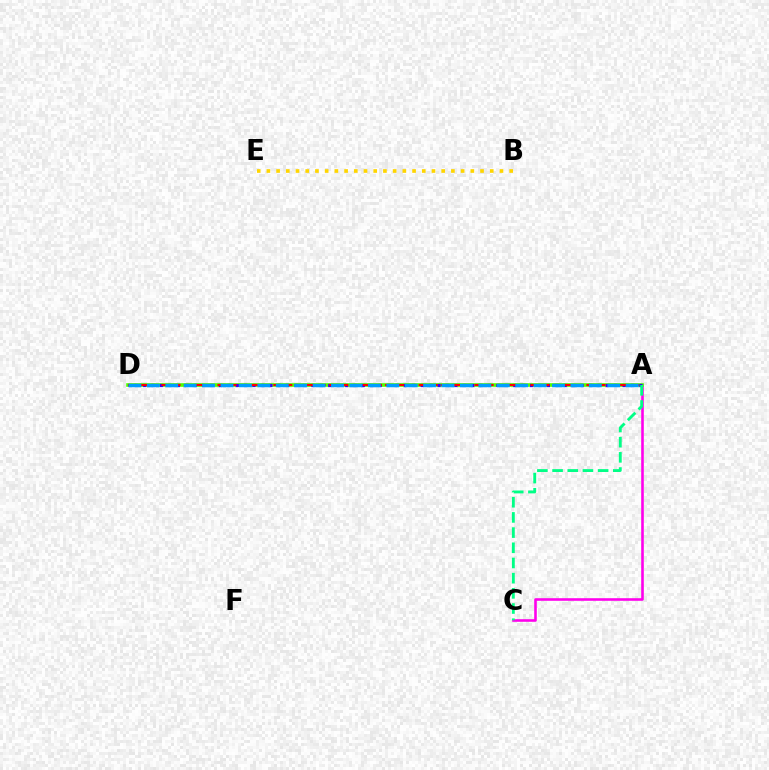{('A', 'C'): [{'color': '#ff00ed', 'line_style': 'solid', 'thickness': 1.87}, {'color': '#00ff86', 'line_style': 'dashed', 'thickness': 2.06}], ('A', 'D'): [{'color': '#4fff00', 'line_style': 'solid', 'thickness': 2.6}, {'color': '#3700ff', 'line_style': 'dotted', 'thickness': 2.29}, {'color': '#ff0000', 'line_style': 'dashed', 'thickness': 1.52}, {'color': '#009eff', 'line_style': 'dashed', 'thickness': 2.5}], ('B', 'E'): [{'color': '#ffd500', 'line_style': 'dotted', 'thickness': 2.64}]}